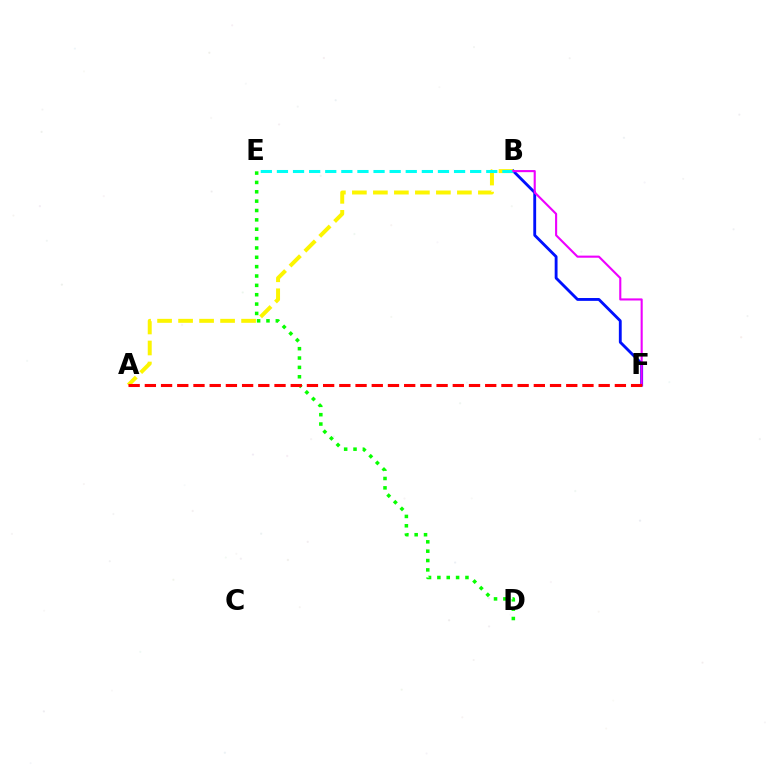{('D', 'E'): [{'color': '#08ff00', 'line_style': 'dotted', 'thickness': 2.54}], ('A', 'B'): [{'color': '#fcf500', 'line_style': 'dashed', 'thickness': 2.85}], ('B', 'F'): [{'color': '#0010ff', 'line_style': 'solid', 'thickness': 2.05}, {'color': '#ee00ff', 'line_style': 'solid', 'thickness': 1.52}], ('B', 'E'): [{'color': '#00fff6', 'line_style': 'dashed', 'thickness': 2.19}], ('A', 'F'): [{'color': '#ff0000', 'line_style': 'dashed', 'thickness': 2.2}]}